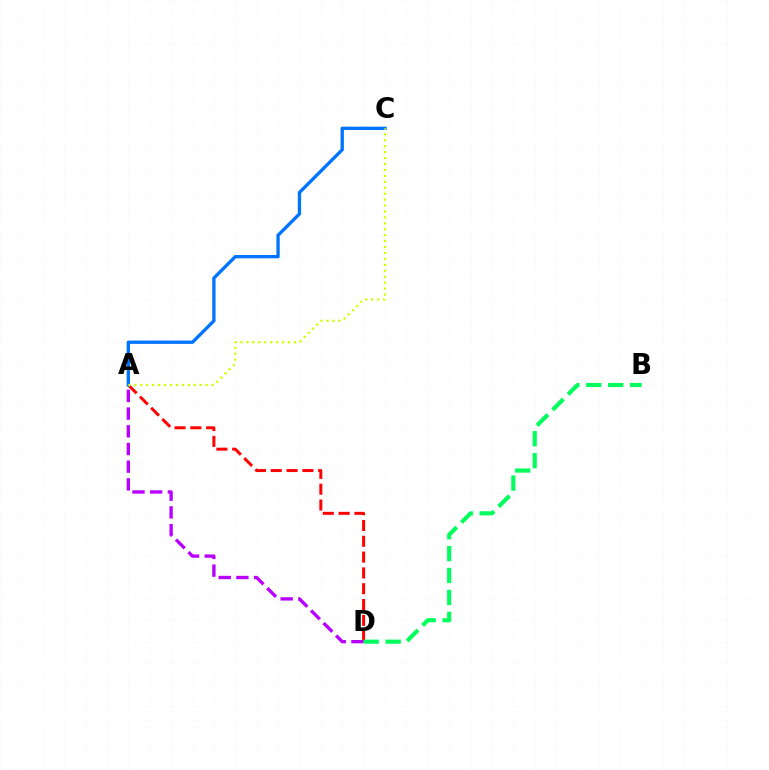{('A', 'D'): [{'color': '#ff0000', 'line_style': 'dashed', 'thickness': 2.15}, {'color': '#b900ff', 'line_style': 'dashed', 'thickness': 2.4}], ('B', 'D'): [{'color': '#00ff5c', 'line_style': 'dashed', 'thickness': 2.98}], ('A', 'C'): [{'color': '#0074ff', 'line_style': 'solid', 'thickness': 2.39}, {'color': '#d1ff00', 'line_style': 'dotted', 'thickness': 1.61}]}